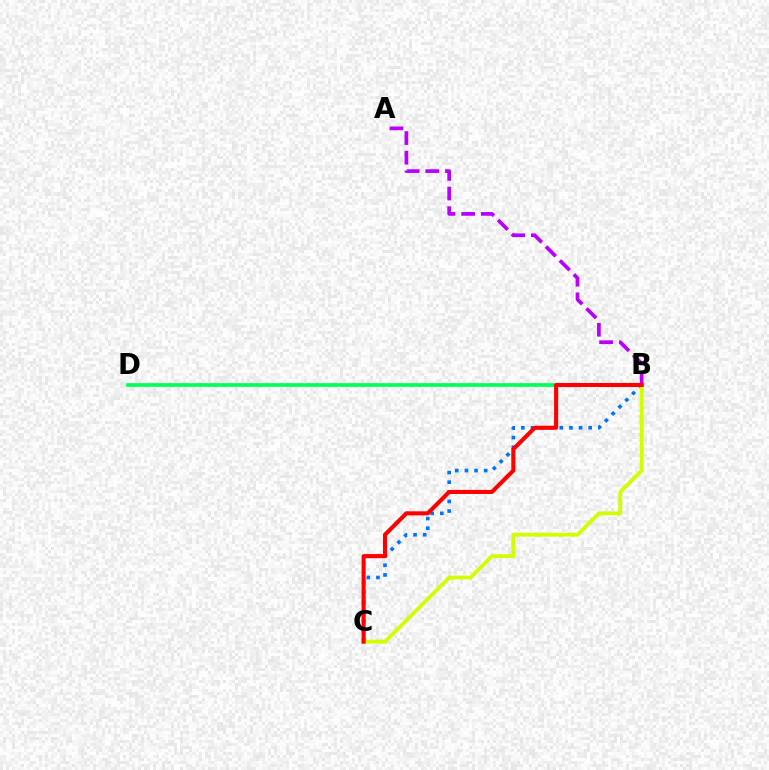{('B', 'D'): [{'color': '#00ff5c', 'line_style': 'solid', 'thickness': 2.66}], ('B', 'C'): [{'color': '#0074ff', 'line_style': 'dotted', 'thickness': 2.62}, {'color': '#d1ff00', 'line_style': 'solid', 'thickness': 2.74}, {'color': '#ff0000', 'line_style': 'solid', 'thickness': 2.93}], ('A', 'B'): [{'color': '#b900ff', 'line_style': 'dashed', 'thickness': 2.67}]}